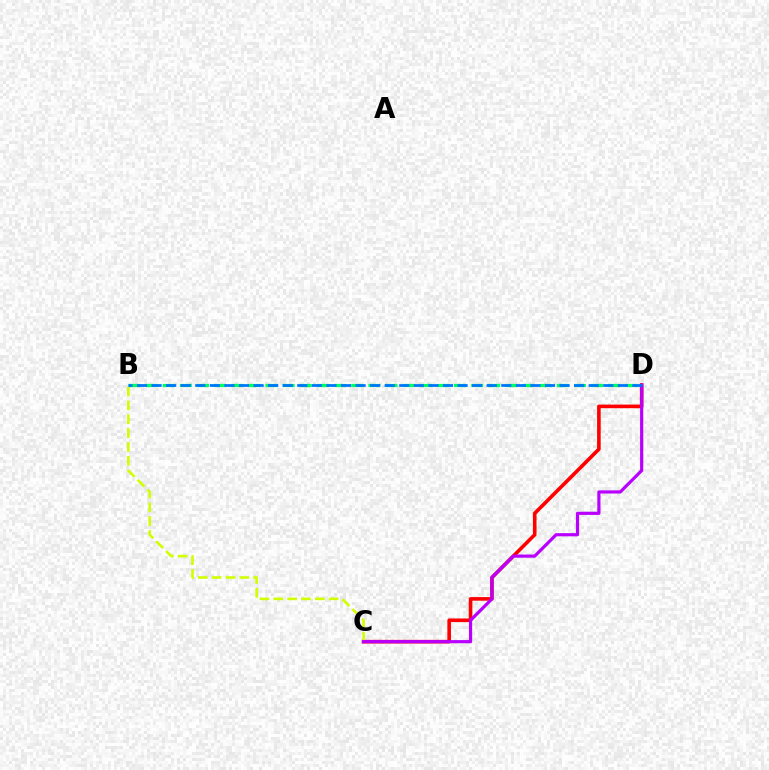{('C', 'D'): [{'color': '#ff0000', 'line_style': 'solid', 'thickness': 2.6}, {'color': '#b900ff', 'line_style': 'solid', 'thickness': 2.28}], ('B', 'C'): [{'color': '#d1ff00', 'line_style': 'dashed', 'thickness': 1.88}], ('B', 'D'): [{'color': '#00ff5c', 'line_style': 'dashed', 'thickness': 2.33}, {'color': '#0074ff', 'line_style': 'dashed', 'thickness': 1.98}]}